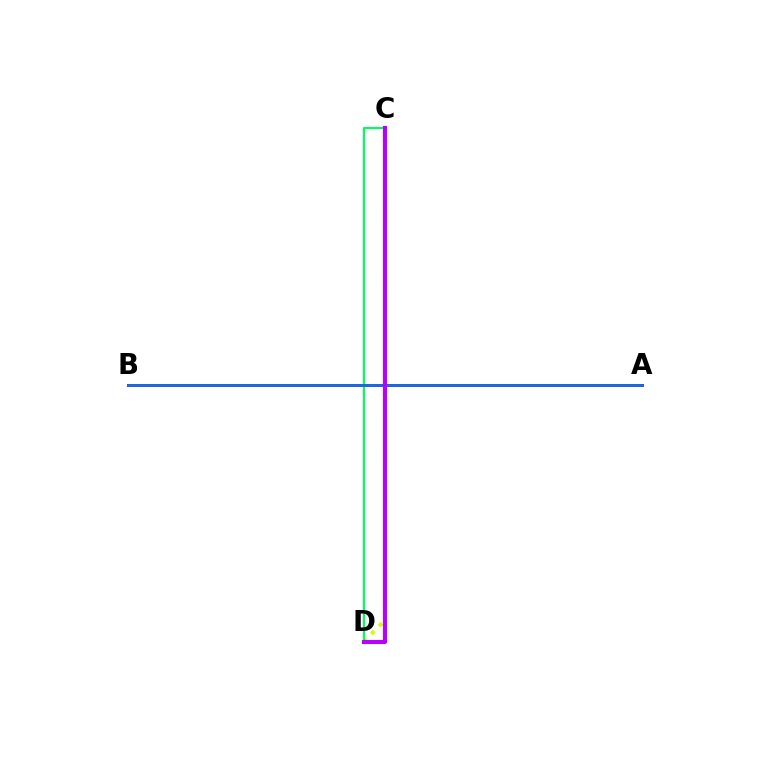{('C', 'D'): [{'color': '#d1ff00', 'line_style': 'dotted', 'thickness': 2.98}, {'color': '#00ff5c', 'line_style': 'solid', 'thickness': 1.56}, {'color': '#b900ff', 'line_style': 'solid', 'thickness': 2.95}], ('A', 'B'): [{'color': '#ff0000', 'line_style': 'solid', 'thickness': 2.17}, {'color': '#0074ff', 'line_style': 'solid', 'thickness': 1.89}]}